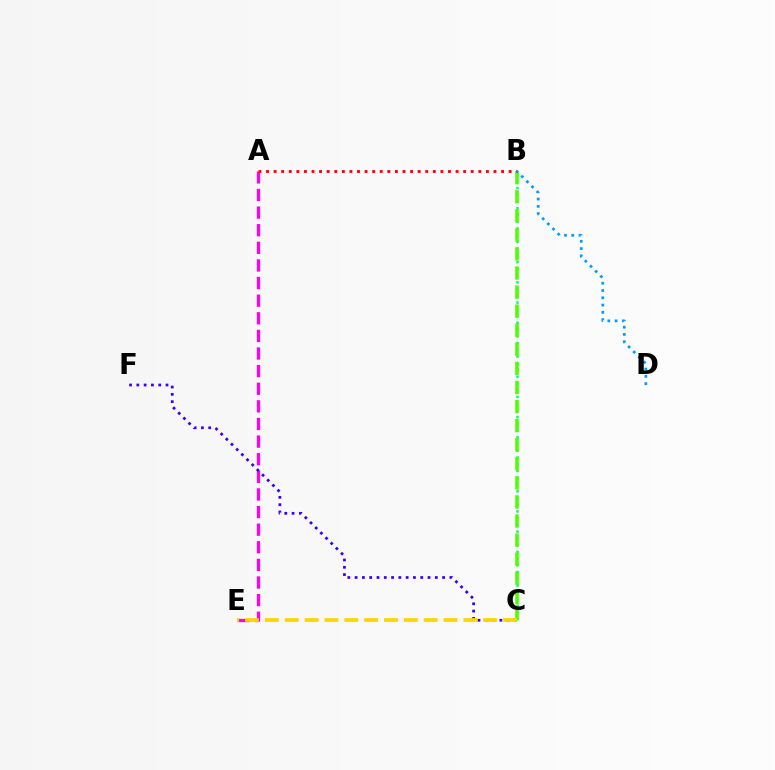{('A', 'E'): [{'color': '#ff00ed', 'line_style': 'dashed', 'thickness': 2.39}], ('B', 'C'): [{'color': '#00ff86', 'line_style': 'dotted', 'thickness': 1.83}, {'color': '#4fff00', 'line_style': 'dashed', 'thickness': 2.59}], ('A', 'B'): [{'color': '#ff0000', 'line_style': 'dotted', 'thickness': 2.06}], ('C', 'F'): [{'color': '#3700ff', 'line_style': 'dotted', 'thickness': 1.98}], ('C', 'E'): [{'color': '#ffd500', 'line_style': 'dashed', 'thickness': 2.7}], ('B', 'D'): [{'color': '#009eff', 'line_style': 'dotted', 'thickness': 1.98}]}